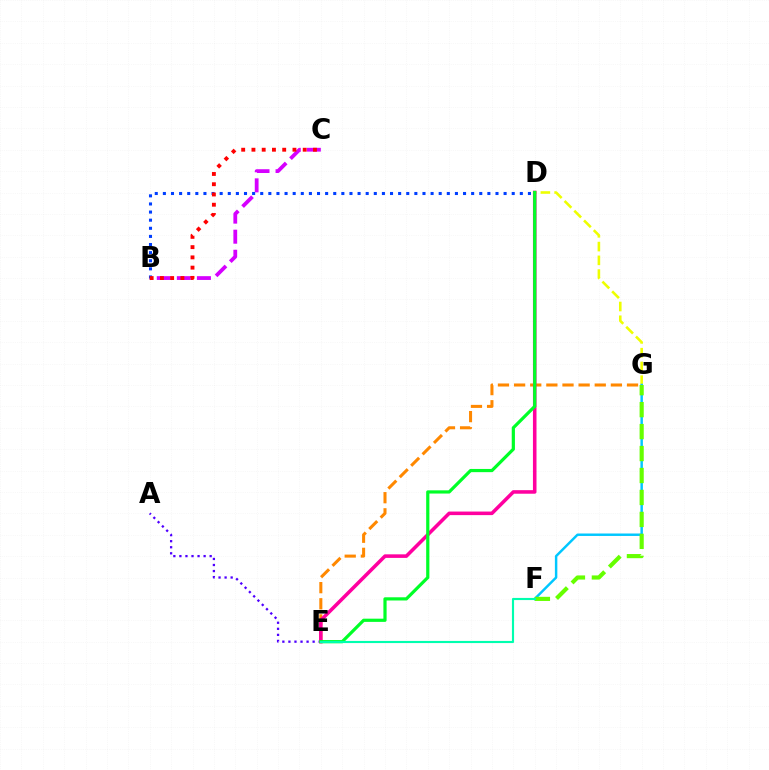{('D', 'G'): [{'color': '#eeff00', 'line_style': 'dashed', 'thickness': 1.87}], ('B', 'C'): [{'color': '#d600ff', 'line_style': 'dashed', 'thickness': 2.73}, {'color': '#ff0000', 'line_style': 'dotted', 'thickness': 2.79}], ('F', 'G'): [{'color': '#00c7ff', 'line_style': 'solid', 'thickness': 1.77}, {'color': '#66ff00', 'line_style': 'dashed', 'thickness': 2.98}], ('A', 'E'): [{'color': '#4f00ff', 'line_style': 'dotted', 'thickness': 1.64}], ('E', 'G'): [{'color': '#ff8800', 'line_style': 'dashed', 'thickness': 2.19}], ('B', 'D'): [{'color': '#003fff', 'line_style': 'dotted', 'thickness': 2.2}], ('D', 'E'): [{'color': '#ff00a0', 'line_style': 'solid', 'thickness': 2.56}, {'color': '#00ff27', 'line_style': 'solid', 'thickness': 2.31}], ('E', 'F'): [{'color': '#00ffaf', 'line_style': 'solid', 'thickness': 1.54}]}